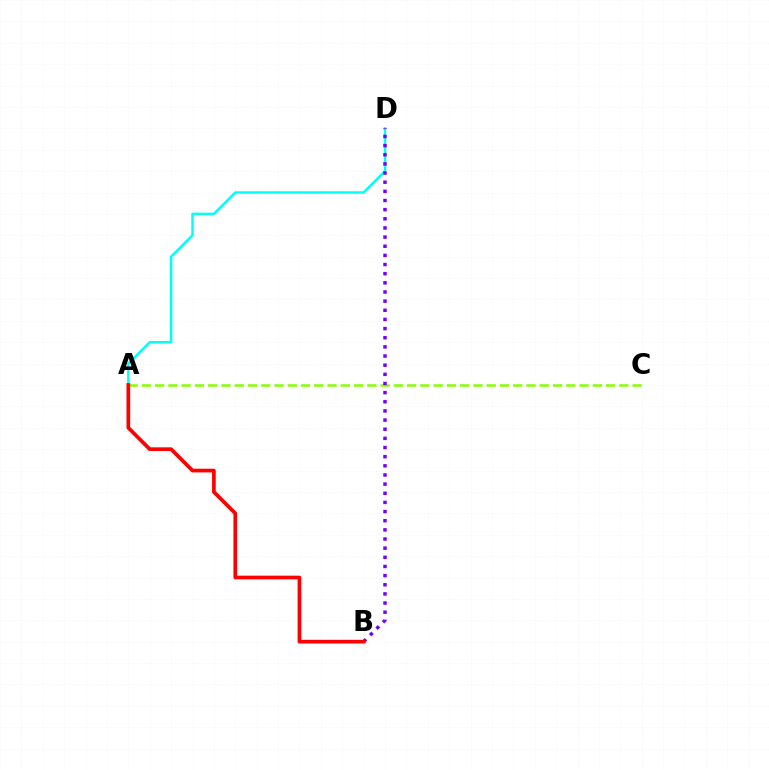{('A', 'C'): [{'color': '#84ff00', 'line_style': 'dashed', 'thickness': 1.8}], ('A', 'D'): [{'color': '#00fff6', 'line_style': 'solid', 'thickness': 1.77}], ('B', 'D'): [{'color': '#7200ff', 'line_style': 'dotted', 'thickness': 2.49}], ('A', 'B'): [{'color': '#ff0000', 'line_style': 'solid', 'thickness': 2.66}]}